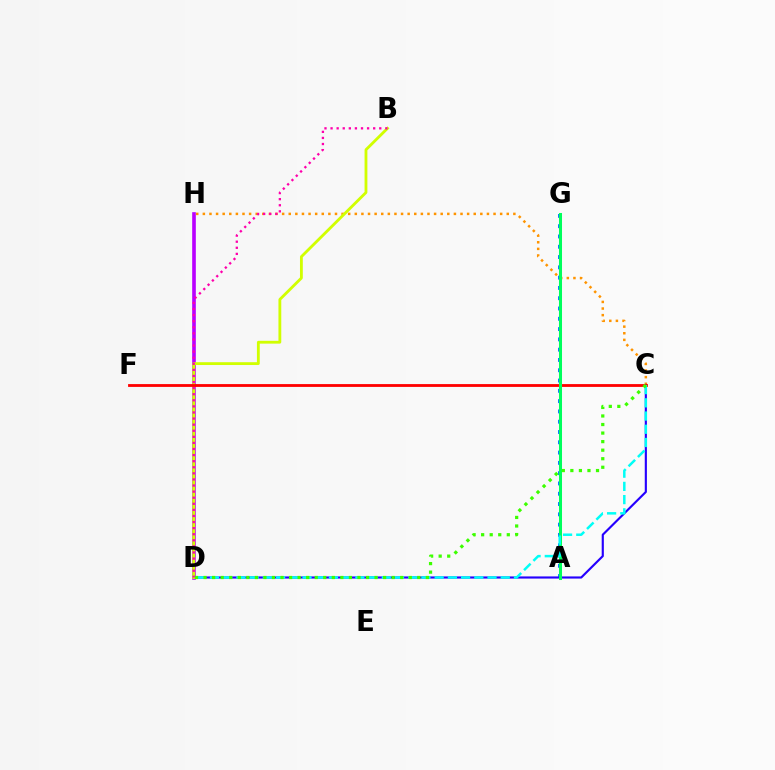{('C', 'H'): [{'color': '#ff9400', 'line_style': 'dotted', 'thickness': 1.8}], ('A', 'G'): [{'color': '#0074ff', 'line_style': 'dotted', 'thickness': 2.8}, {'color': '#00ff5c', 'line_style': 'solid', 'thickness': 2.18}], ('C', 'D'): [{'color': '#2500ff', 'line_style': 'solid', 'thickness': 1.55}, {'color': '#00fff6', 'line_style': 'dashed', 'thickness': 1.8}, {'color': '#3dff00', 'line_style': 'dotted', 'thickness': 2.32}], ('D', 'H'): [{'color': '#b900ff', 'line_style': 'solid', 'thickness': 2.62}], ('B', 'D'): [{'color': '#d1ff00', 'line_style': 'solid', 'thickness': 2.03}, {'color': '#ff00ac', 'line_style': 'dotted', 'thickness': 1.65}], ('C', 'F'): [{'color': '#ff0000', 'line_style': 'solid', 'thickness': 2.03}]}